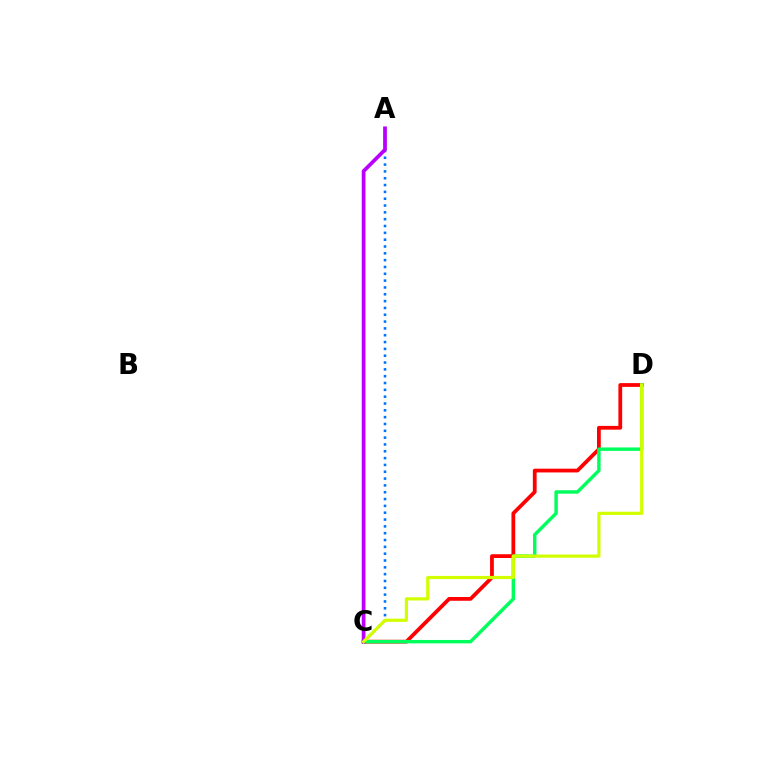{('A', 'C'): [{'color': '#0074ff', 'line_style': 'dotted', 'thickness': 1.85}, {'color': '#b900ff', 'line_style': 'solid', 'thickness': 2.69}], ('C', 'D'): [{'color': '#ff0000', 'line_style': 'solid', 'thickness': 2.71}, {'color': '#00ff5c', 'line_style': 'solid', 'thickness': 2.47}, {'color': '#d1ff00', 'line_style': 'solid', 'thickness': 2.31}]}